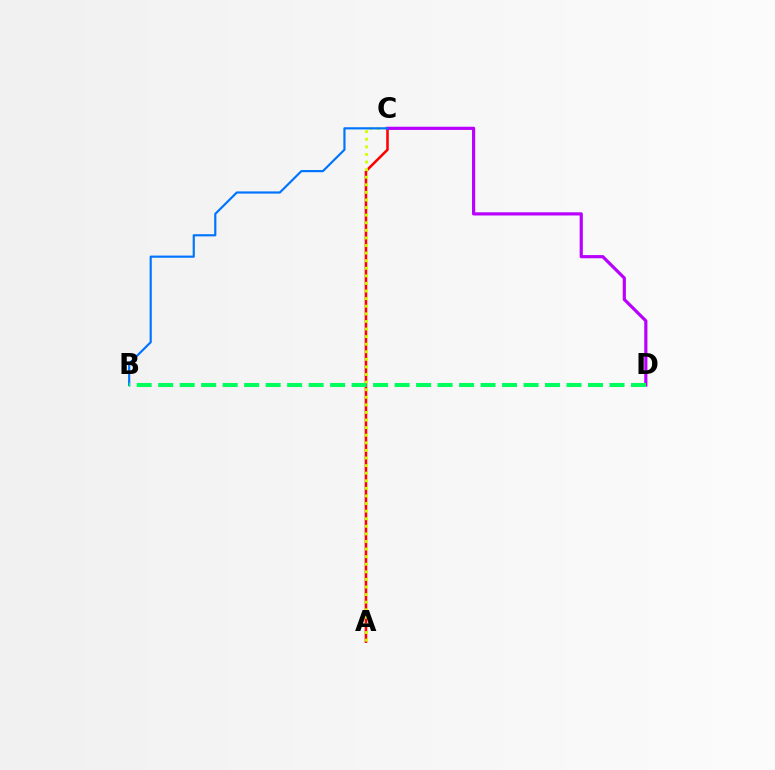{('A', 'C'): [{'color': '#ff0000', 'line_style': 'solid', 'thickness': 1.84}, {'color': '#d1ff00', 'line_style': 'dotted', 'thickness': 2.06}], ('C', 'D'): [{'color': '#b900ff', 'line_style': 'solid', 'thickness': 2.29}], ('B', 'C'): [{'color': '#0074ff', 'line_style': 'solid', 'thickness': 1.57}], ('B', 'D'): [{'color': '#00ff5c', 'line_style': 'dashed', 'thickness': 2.92}]}